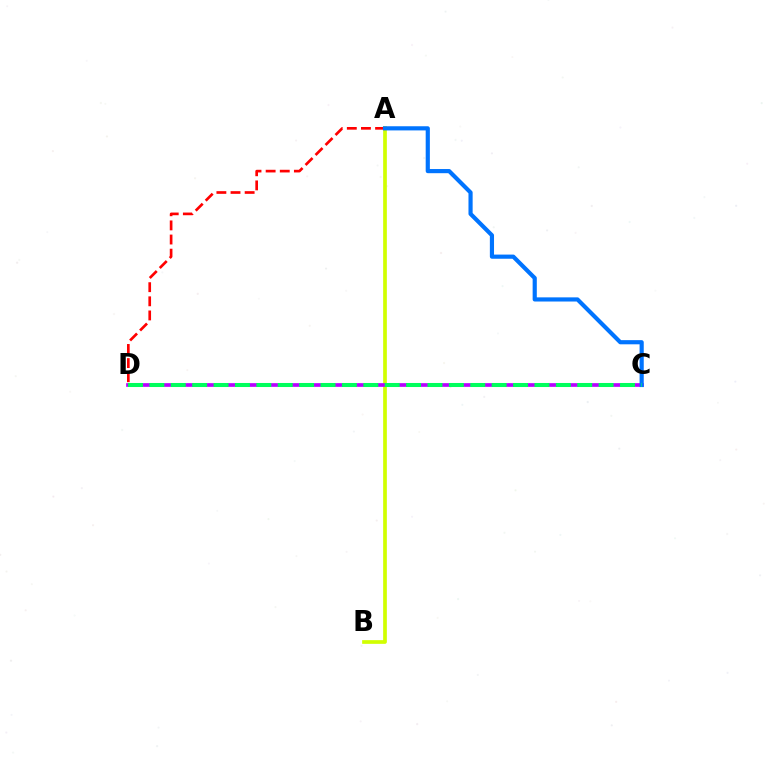{('A', 'B'): [{'color': '#d1ff00', 'line_style': 'solid', 'thickness': 2.66}], ('C', 'D'): [{'color': '#b900ff', 'line_style': 'solid', 'thickness': 2.66}, {'color': '#00ff5c', 'line_style': 'dashed', 'thickness': 2.91}], ('A', 'D'): [{'color': '#ff0000', 'line_style': 'dashed', 'thickness': 1.92}], ('A', 'C'): [{'color': '#0074ff', 'line_style': 'solid', 'thickness': 3.0}]}